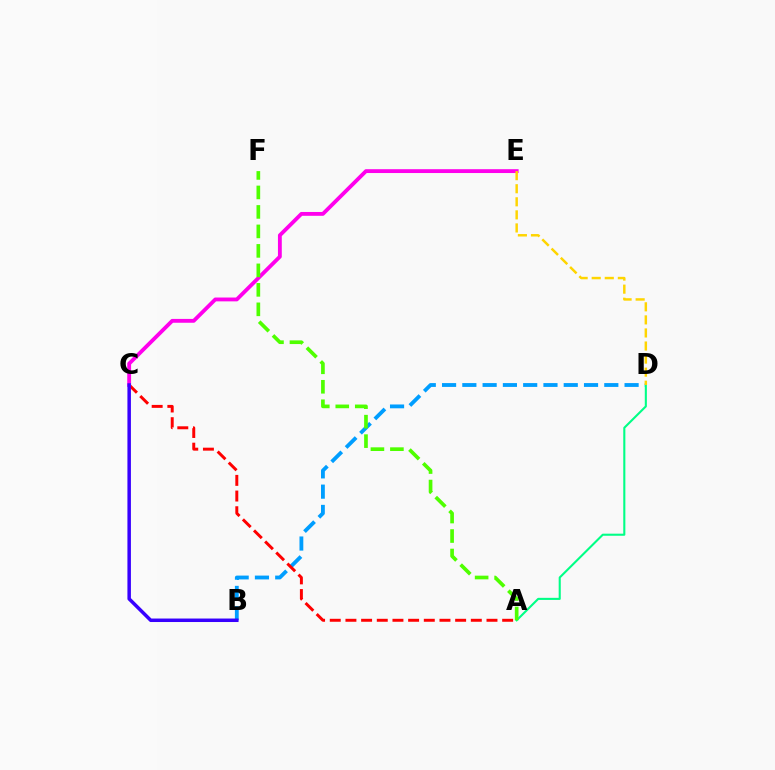{('B', 'D'): [{'color': '#009eff', 'line_style': 'dashed', 'thickness': 2.76}], ('A', 'C'): [{'color': '#ff0000', 'line_style': 'dashed', 'thickness': 2.13}], ('C', 'E'): [{'color': '#ff00ed', 'line_style': 'solid', 'thickness': 2.77}], ('A', 'D'): [{'color': '#00ff86', 'line_style': 'solid', 'thickness': 1.51}], ('B', 'C'): [{'color': '#3700ff', 'line_style': 'solid', 'thickness': 2.51}], ('A', 'F'): [{'color': '#4fff00', 'line_style': 'dashed', 'thickness': 2.65}], ('D', 'E'): [{'color': '#ffd500', 'line_style': 'dashed', 'thickness': 1.77}]}